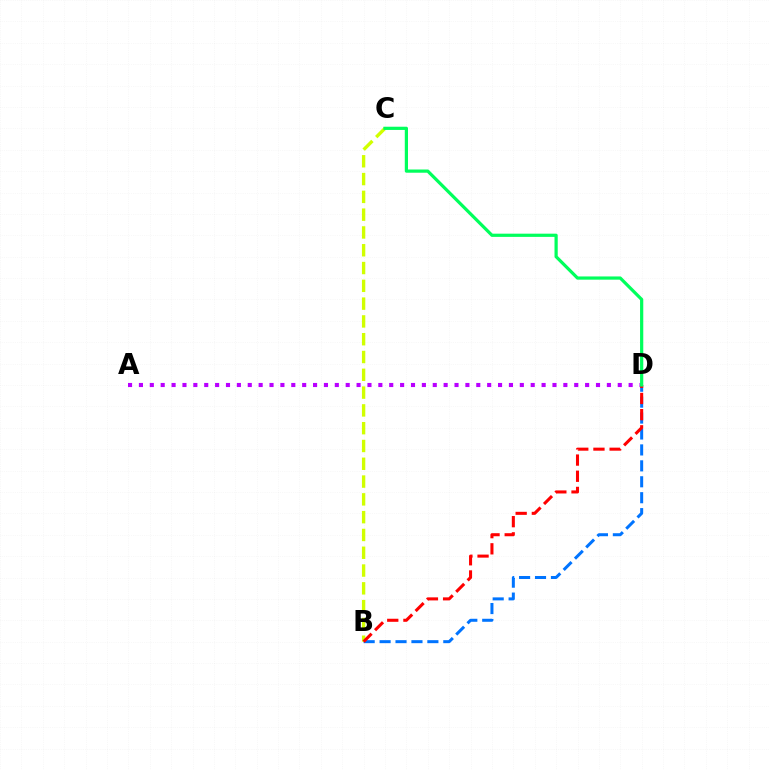{('B', 'D'): [{'color': '#0074ff', 'line_style': 'dashed', 'thickness': 2.16}, {'color': '#ff0000', 'line_style': 'dashed', 'thickness': 2.2}], ('B', 'C'): [{'color': '#d1ff00', 'line_style': 'dashed', 'thickness': 2.42}], ('A', 'D'): [{'color': '#b900ff', 'line_style': 'dotted', 'thickness': 2.96}], ('C', 'D'): [{'color': '#00ff5c', 'line_style': 'solid', 'thickness': 2.31}]}